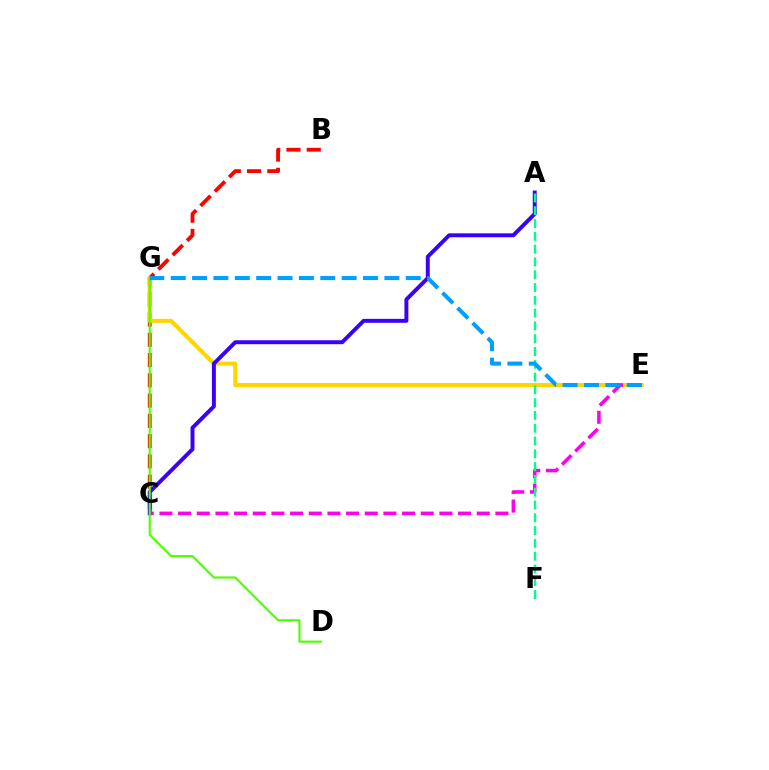{('B', 'C'): [{'color': '#ff0000', 'line_style': 'dashed', 'thickness': 2.75}], ('E', 'G'): [{'color': '#ffd500', 'line_style': 'solid', 'thickness': 2.91}, {'color': '#009eff', 'line_style': 'dashed', 'thickness': 2.9}], ('A', 'C'): [{'color': '#3700ff', 'line_style': 'solid', 'thickness': 2.83}], ('C', 'E'): [{'color': '#ff00ed', 'line_style': 'dashed', 'thickness': 2.54}], ('A', 'F'): [{'color': '#00ff86', 'line_style': 'dashed', 'thickness': 1.74}], ('D', 'G'): [{'color': '#4fff00', 'line_style': 'solid', 'thickness': 1.54}]}